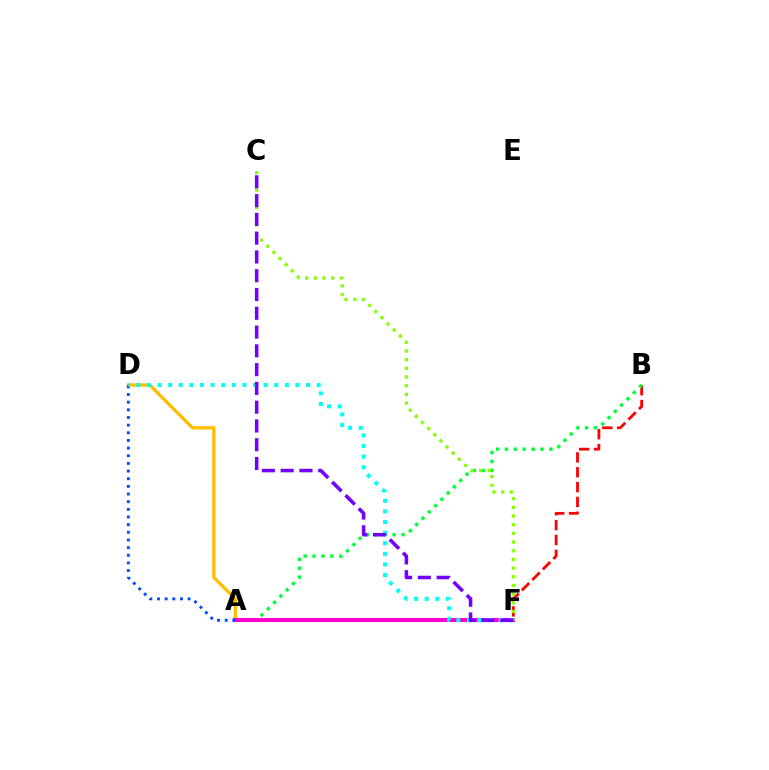{('A', 'D'): [{'color': '#ffbd00', 'line_style': 'solid', 'thickness': 2.36}, {'color': '#004bff', 'line_style': 'dotted', 'thickness': 2.08}], ('B', 'F'): [{'color': '#ff0000', 'line_style': 'dashed', 'thickness': 2.02}], ('A', 'B'): [{'color': '#00ff39', 'line_style': 'dotted', 'thickness': 2.42}], ('A', 'F'): [{'color': '#ff00cf', 'line_style': 'solid', 'thickness': 2.94}], ('D', 'F'): [{'color': '#00fff6', 'line_style': 'dotted', 'thickness': 2.88}], ('C', 'F'): [{'color': '#84ff00', 'line_style': 'dotted', 'thickness': 2.36}, {'color': '#7200ff', 'line_style': 'dashed', 'thickness': 2.55}]}